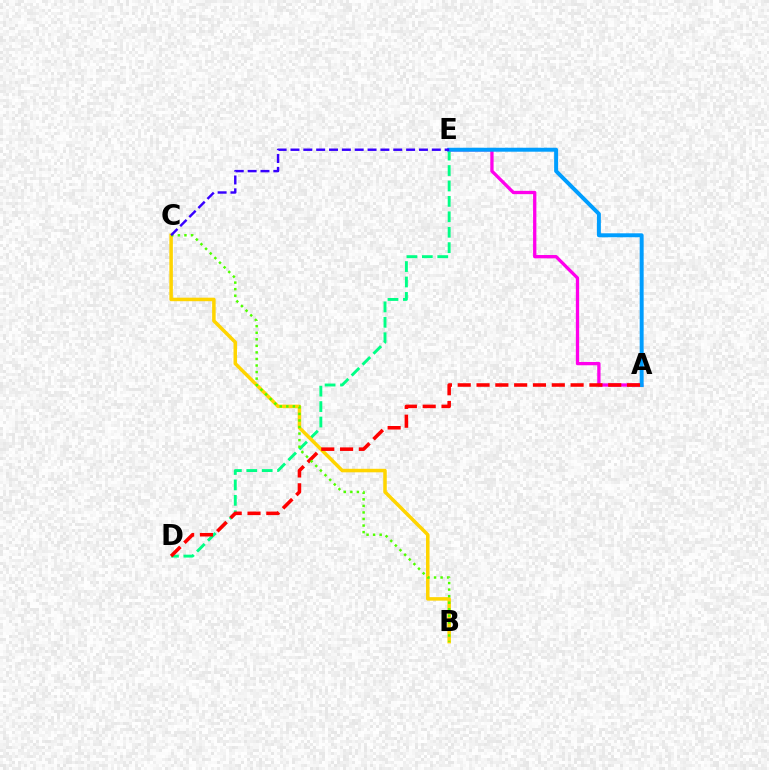{('D', 'E'): [{'color': '#00ff86', 'line_style': 'dashed', 'thickness': 2.1}], ('A', 'E'): [{'color': '#ff00ed', 'line_style': 'solid', 'thickness': 2.38}, {'color': '#009eff', 'line_style': 'solid', 'thickness': 2.85}], ('B', 'C'): [{'color': '#ffd500', 'line_style': 'solid', 'thickness': 2.53}, {'color': '#4fff00', 'line_style': 'dotted', 'thickness': 1.78}], ('A', 'D'): [{'color': '#ff0000', 'line_style': 'dashed', 'thickness': 2.56}], ('C', 'E'): [{'color': '#3700ff', 'line_style': 'dashed', 'thickness': 1.75}]}